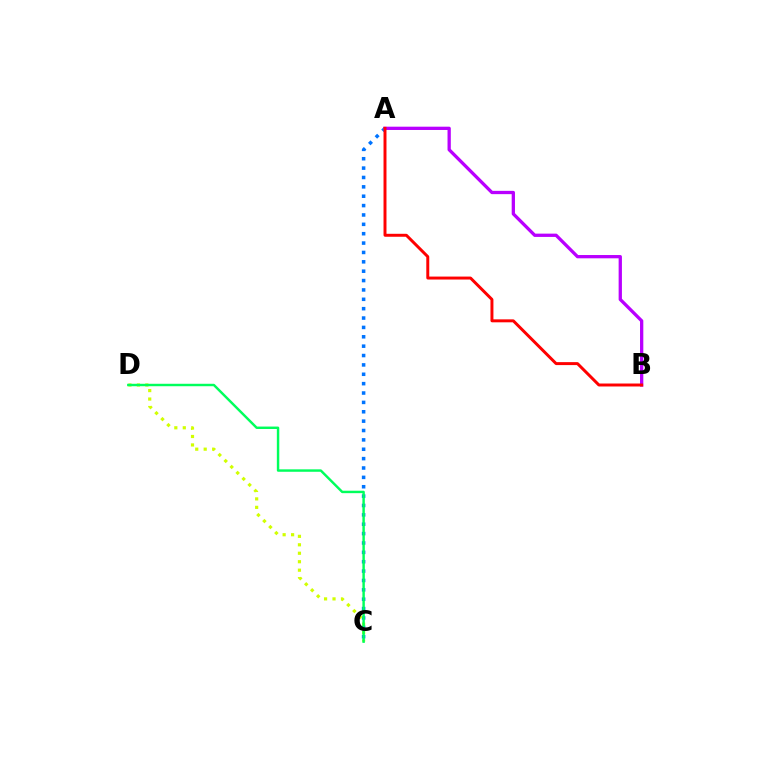{('A', 'C'): [{'color': '#0074ff', 'line_style': 'dotted', 'thickness': 2.55}], ('A', 'B'): [{'color': '#b900ff', 'line_style': 'solid', 'thickness': 2.37}, {'color': '#ff0000', 'line_style': 'solid', 'thickness': 2.13}], ('C', 'D'): [{'color': '#d1ff00', 'line_style': 'dotted', 'thickness': 2.3}, {'color': '#00ff5c', 'line_style': 'solid', 'thickness': 1.76}]}